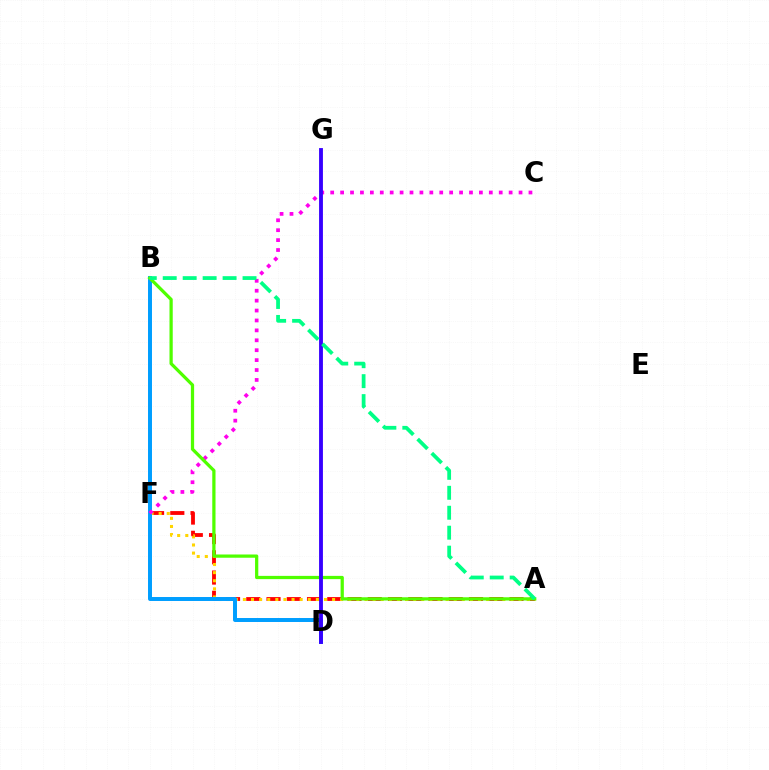{('A', 'F'): [{'color': '#ff0000', 'line_style': 'dashed', 'thickness': 2.75}, {'color': '#ffd500', 'line_style': 'dotted', 'thickness': 2.2}], ('B', 'D'): [{'color': '#009eff', 'line_style': 'solid', 'thickness': 2.86}], ('C', 'F'): [{'color': '#ff00ed', 'line_style': 'dotted', 'thickness': 2.69}], ('A', 'B'): [{'color': '#4fff00', 'line_style': 'solid', 'thickness': 2.33}, {'color': '#00ff86', 'line_style': 'dashed', 'thickness': 2.71}], ('D', 'G'): [{'color': '#3700ff', 'line_style': 'solid', 'thickness': 2.78}]}